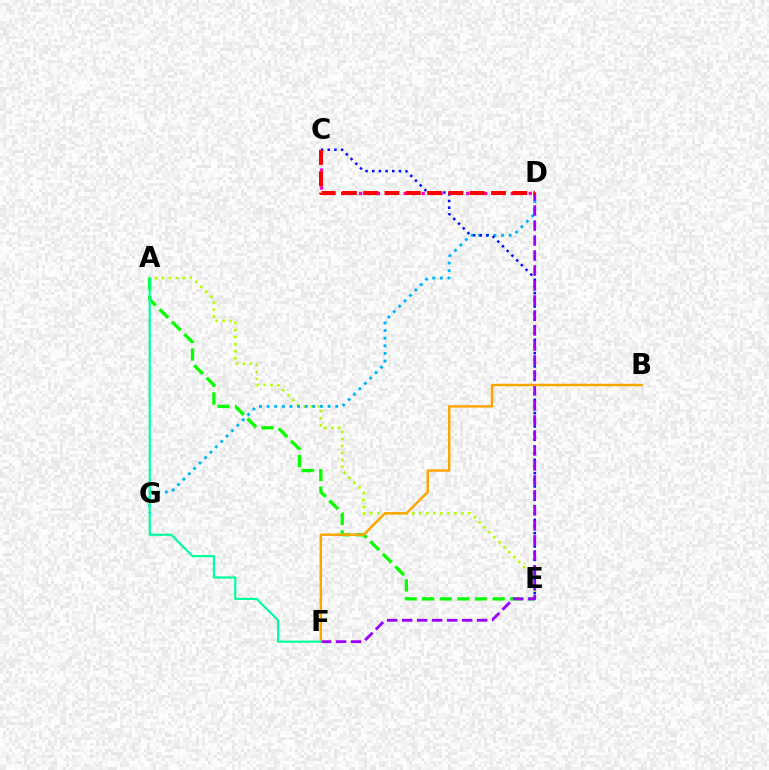{('C', 'D'): [{'color': '#ff00bd', 'line_style': 'dotted', 'thickness': 2.43}, {'color': '#ff0000', 'line_style': 'dashed', 'thickness': 2.89}], ('A', 'E'): [{'color': '#08ff00', 'line_style': 'dashed', 'thickness': 2.39}, {'color': '#b3ff00', 'line_style': 'dotted', 'thickness': 1.9}], ('D', 'G'): [{'color': '#00b5ff', 'line_style': 'dotted', 'thickness': 2.07}], ('C', 'E'): [{'color': '#0010ff', 'line_style': 'dotted', 'thickness': 1.81}], ('D', 'F'): [{'color': '#9b00ff', 'line_style': 'dashed', 'thickness': 2.04}], ('B', 'F'): [{'color': '#ffa500', 'line_style': 'solid', 'thickness': 1.77}], ('A', 'F'): [{'color': '#00ff9d', 'line_style': 'solid', 'thickness': 1.58}]}